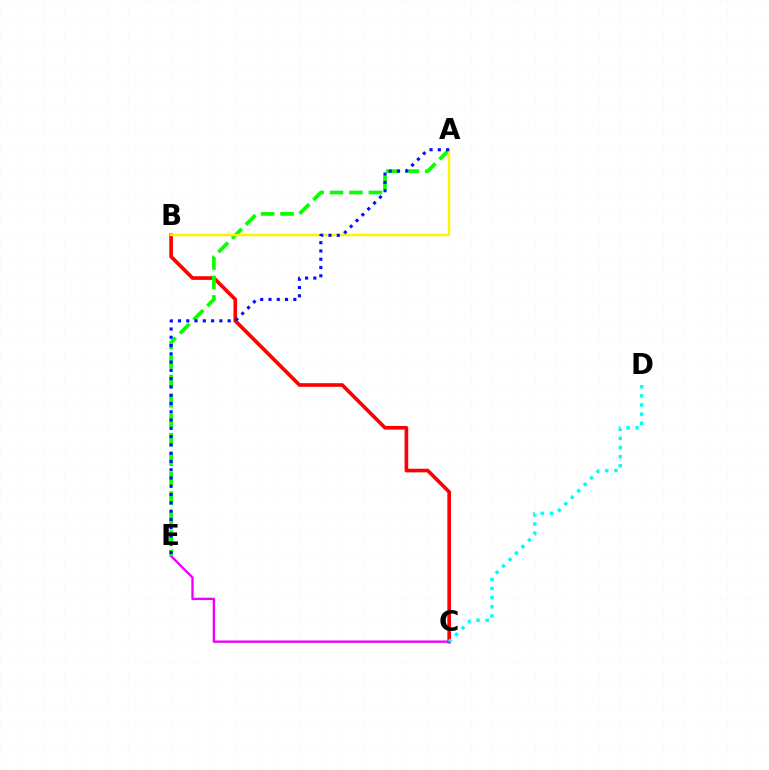{('B', 'C'): [{'color': '#ff0000', 'line_style': 'solid', 'thickness': 2.63}], ('C', 'E'): [{'color': '#ee00ff', 'line_style': 'solid', 'thickness': 1.69}], ('C', 'D'): [{'color': '#00fff6', 'line_style': 'dotted', 'thickness': 2.48}], ('A', 'E'): [{'color': '#08ff00', 'line_style': 'dashed', 'thickness': 2.64}, {'color': '#0010ff', 'line_style': 'dotted', 'thickness': 2.25}], ('A', 'B'): [{'color': '#fcf500', 'line_style': 'solid', 'thickness': 1.75}]}